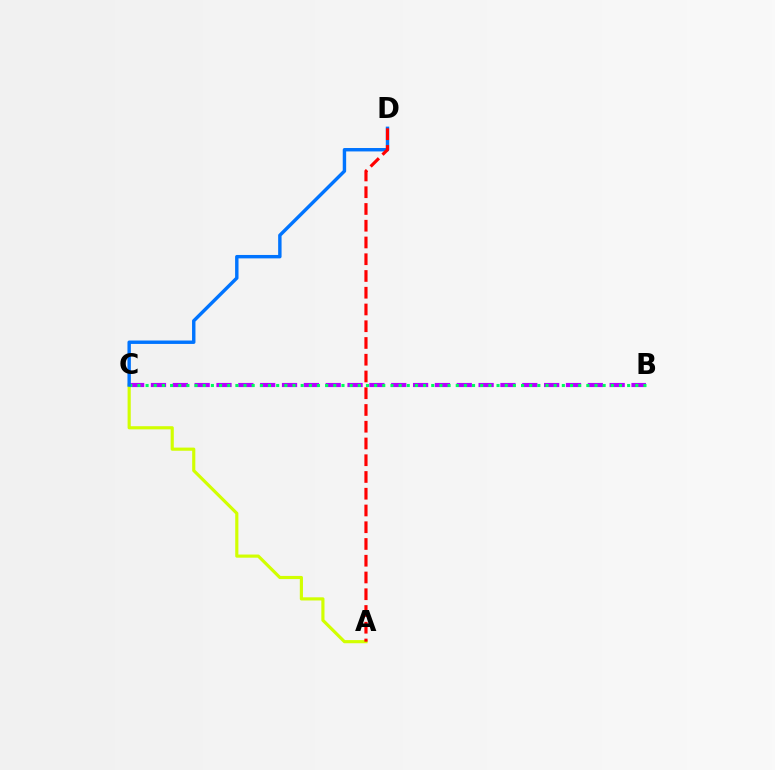{('B', 'C'): [{'color': '#b900ff', 'line_style': 'dashed', 'thickness': 2.97}, {'color': '#00ff5c', 'line_style': 'dotted', 'thickness': 2.22}], ('A', 'C'): [{'color': '#d1ff00', 'line_style': 'solid', 'thickness': 2.27}], ('C', 'D'): [{'color': '#0074ff', 'line_style': 'solid', 'thickness': 2.46}], ('A', 'D'): [{'color': '#ff0000', 'line_style': 'dashed', 'thickness': 2.28}]}